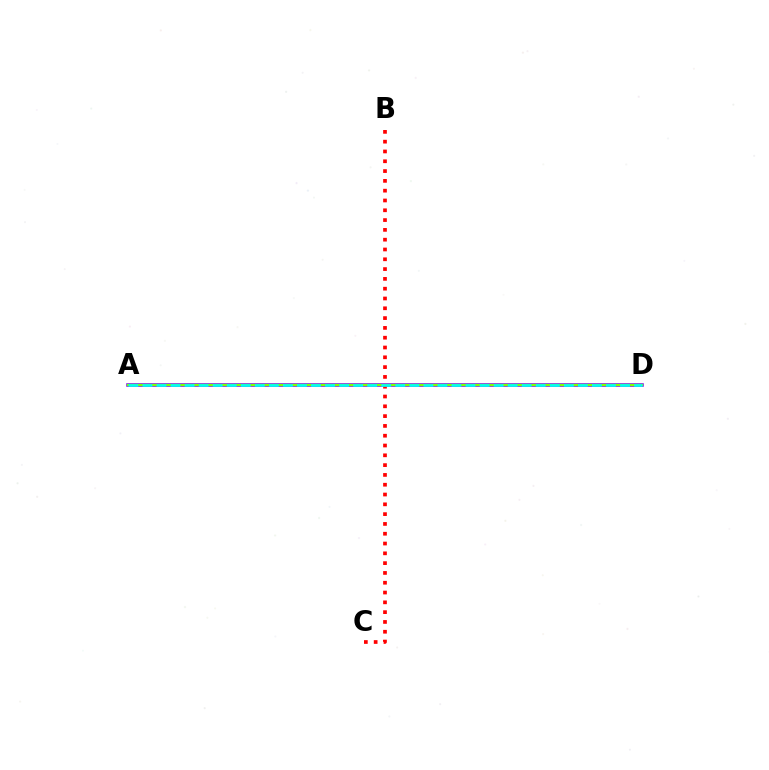{('A', 'D'): [{'color': '#7200ff', 'line_style': 'solid', 'thickness': 2.53}, {'color': '#84ff00', 'line_style': 'solid', 'thickness': 1.65}, {'color': '#00fff6', 'line_style': 'dashed', 'thickness': 1.91}], ('B', 'C'): [{'color': '#ff0000', 'line_style': 'dotted', 'thickness': 2.66}]}